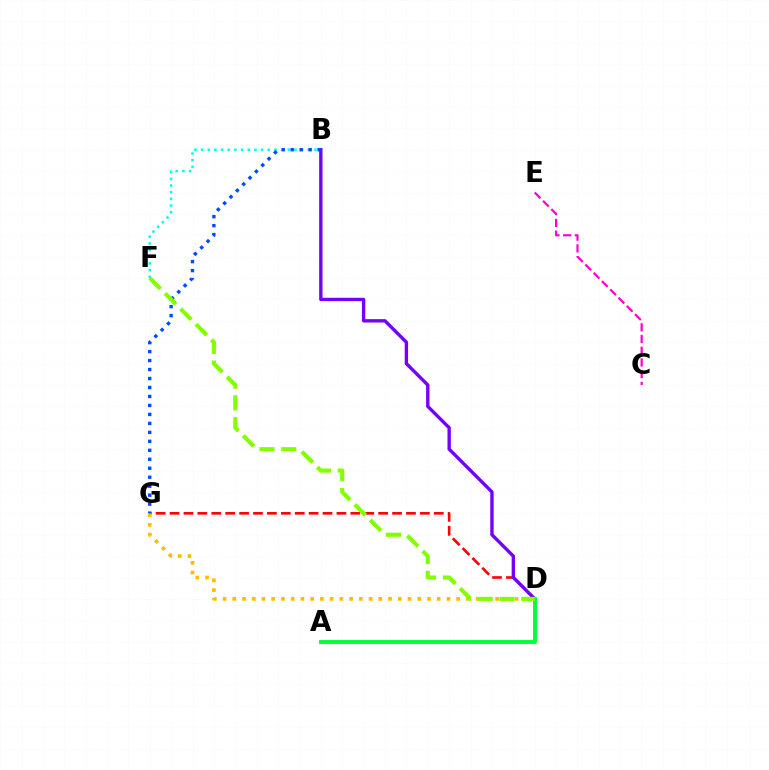{('D', 'G'): [{'color': '#ff0000', 'line_style': 'dashed', 'thickness': 1.89}, {'color': '#ffbd00', 'line_style': 'dotted', 'thickness': 2.64}], ('B', 'D'): [{'color': '#7200ff', 'line_style': 'solid', 'thickness': 2.42}], ('C', 'E'): [{'color': '#ff00cf', 'line_style': 'dashed', 'thickness': 1.59}], ('B', 'F'): [{'color': '#00fff6', 'line_style': 'dotted', 'thickness': 1.81}], ('A', 'D'): [{'color': '#00ff39', 'line_style': 'solid', 'thickness': 2.79}], ('B', 'G'): [{'color': '#004bff', 'line_style': 'dotted', 'thickness': 2.44}], ('D', 'F'): [{'color': '#84ff00', 'line_style': 'dashed', 'thickness': 2.96}]}